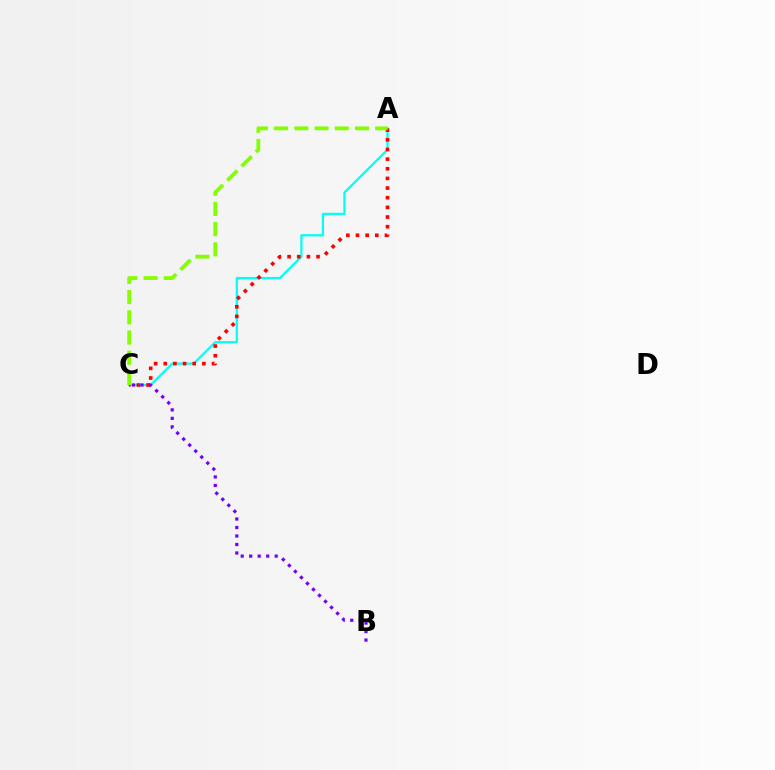{('A', 'C'): [{'color': '#00fff6', 'line_style': 'solid', 'thickness': 1.61}, {'color': '#ff0000', 'line_style': 'dotted', 'thickness': 2.62}, {'color': '#84ff00', 'line_style': 'dashed', 'thickness': 2.75}], ('B', 'C'): [{'color': '#7200ff', 'line_style': 'dotted', 'thickness': 2.31}]}